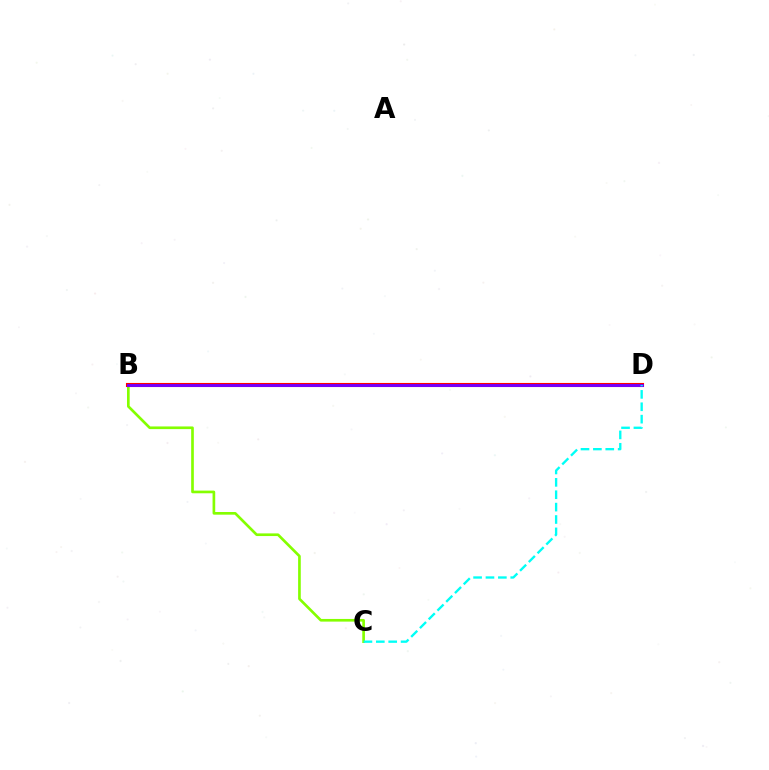{('B', 'C'): [{'color': '#84ff00', 'line_style': 'solid', 'thickness': 1.92}], ('B', 'D'): [{'color': '#ff0000', 'line_style': 'solid', 'thickness': 2.94}, {'color': '#7200ff', 'line_style': 'solid', 'thickness': 2.09}], ('C', 'D'): [{'color': '#00fff6', 'line_style': 'dashed', 'thickness': 1.68}]}